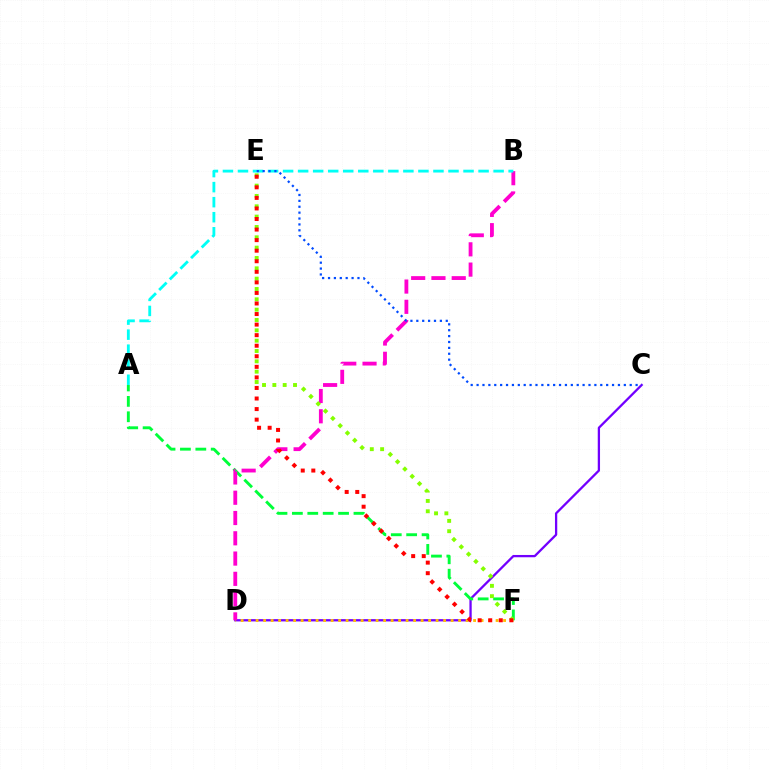{('C', 'D'): [{'color': '#7200ff', 'line_style': 'solid', 'thickness': 1.64}], ('D', 'F'): [{'color': '#ffbd00', 'line_style': 'dotted', 'thickness': 2.04}], ('A', 'F'): [{'color': '#00ff39', 'line_style': 'dashed', 'thickness': 2.09}], ('B', 'D'): [{'color': '#ff00cf', 'line_style': 'dashed', 'thickness': 2.75}], ('A', 'B'): [{'color': '#00fff6', 'line_style': 'dashed', 'thickness': 2.04}], ('C', 'E'): [{'color': '#004bff', 'line_style': 'dotted', 'thickness': 1.6}], ('E', 'F'): [{'color': '#84ff00', 'line_style': 'dotted', 'thickness': 2.81}, {'color': '#ff0000', 'line_style': 'dotted', 'thickness': 2.87}]}